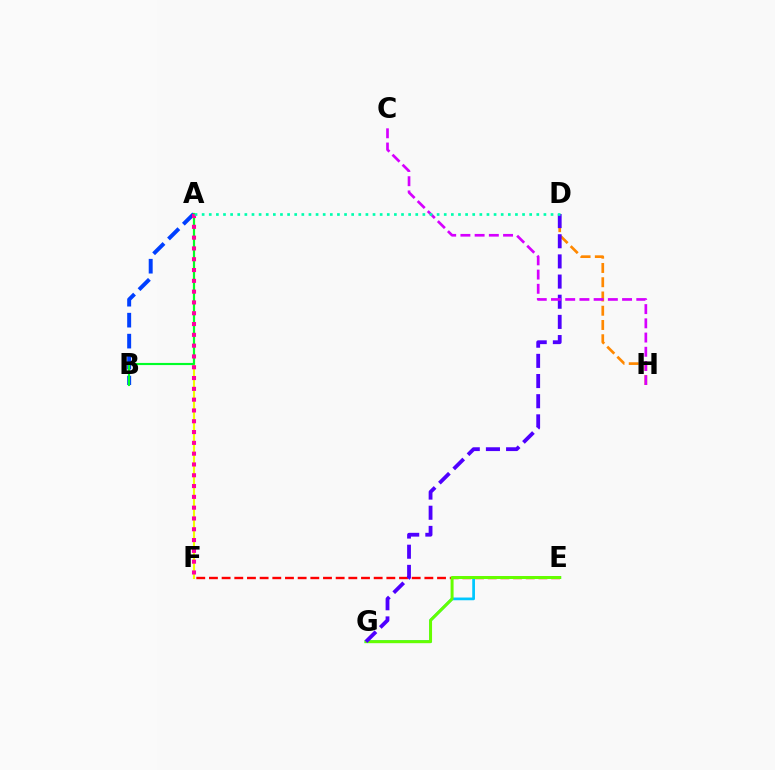{('A', 'B'): [{'color': '#003fff', 'line_style': 'dashed', 'thickness': 2.85}, {'color': '#00ff27', 'line_style': 'solid', 'thickness': 1.55}], ('E', 'G'): [{'color': '#00c7ff', 'line_style': 'solid', 'thickness': 1.97}, {'color': '#66ff00', 'line_style': 'solid', 'thickness': 2.15}], ('E', 'F'): [{'color': '#ff0000', 'line_style': 'dashed', 'thickness': 1.72}], ('A', 'F'): [{'color': '#eeff00', 'line_style': 'solid', 'thickness': 1.53}, {'color': '#ff00a0', 'line_style': 'dotted', 'thickness': 2.93}], ('D', 'H'): [{'color': '#ff8800', 'line_style': 'dashed', 'thickness': 1.94}], ('D', 'G'): [{'color': '#4f00ff', 'line_style': 'dashed', 'thickness': 2.74}], ('C', 'H'): [{'color': '#d600ff', 'line_style': 'dashed', 'thickness': 1.93}], ('A', 'D'): [{'color': '#00ffaf', 'line_style': 'dotted', 'thickness': 1.93}]}